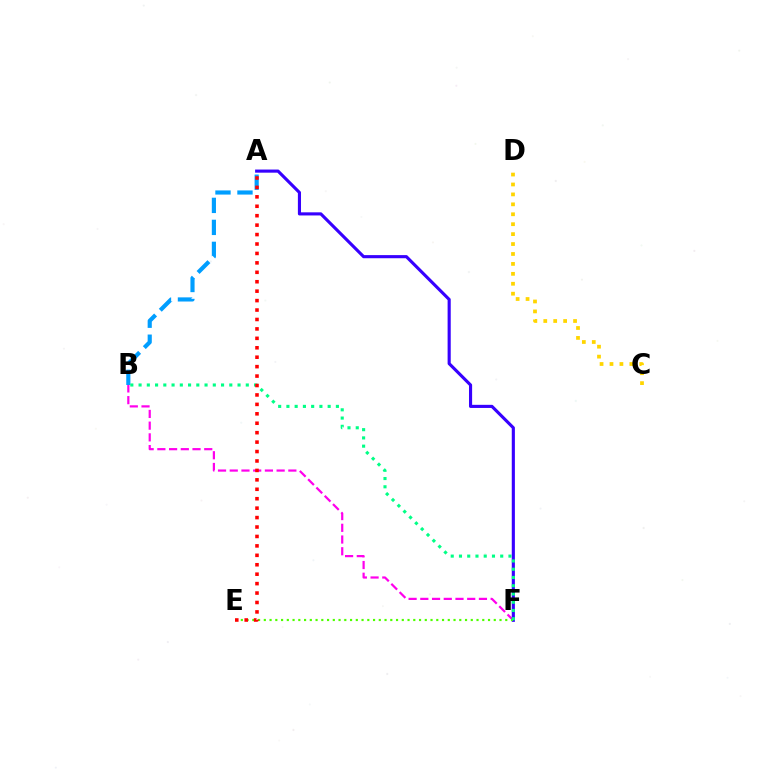{('B', 'F'): [{'color': '#ff00ed', 'line_style': 'dashed', 'thickness': 1.59}, {'color': '#00ff86', 'line_style': 'dotted', 'thickness': 2.24}], ('A', 'F'): [{'color': '#3700ff', 'line_style': 'solid', 'thickness': 2.25}], ('E', 'F'): [{'color': '#4fff00', 'line_style': 'dotted', 'thickness': 1.56}], ('A', 'B'): [{'color': '#009eff', 'line_style': 'dashed', 'thickness': 2.99}], ('C', 'D'): [{'color': '#ffd500', 'line_style': 'dotted', 'thickness': 2.7}], ('A', 'E'): [{'color': '#ff0000', 'line_style': 'dotted', 'thickness': 2.56}]}